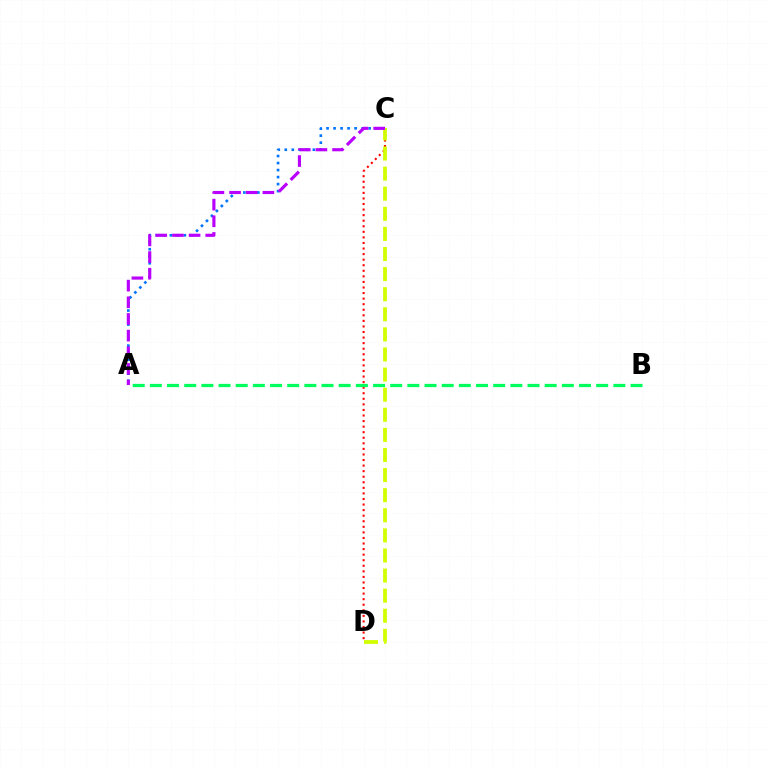{('C', 'D'): [{'color': '#ff0000', 'line_style': 'dotted', 'thickness': 1.51}, {'color': '#d1ff00', 'line_style': 'dashed', 'thickness': 2.73}], ('A', 'C'): [{'color': '#0074ff', 'line_style': 'dotted', 'thickness': 1.91}, {'color': '#b900ff', 'line_style': 'dashed', 'thickness': 2.26}], ('A', 'B'): [{'color': '#00ff5c', 'line_style': 'dashed', 'thickness': 2.33}]}